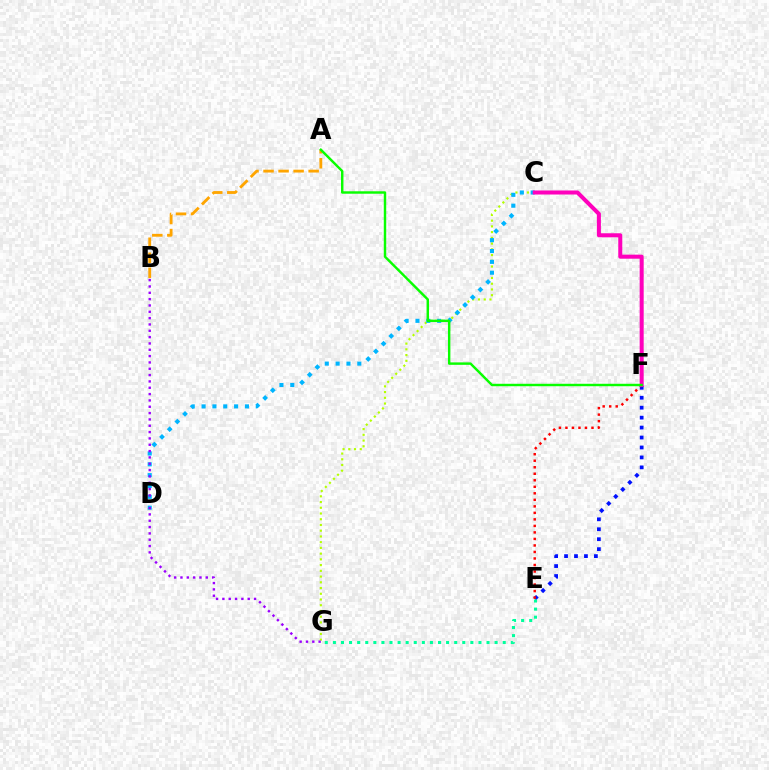{('E', 'F'): [{'color': '#0010ff', 'line_style': 'dotted', 'thickness': 2.7}, {'color': '#ff0000', 'line_style': 'dotted', 'thickness': 1.77}], ('C', 'G'): [{'color': '#b3ff00', 'line_style': 'dotted', 'thickness': 1.56}], ('A', 'B'): [{'color': '#ffa500', 'line_style': 'dashed', 'thickness': 2.04}], ('C', 'D'): [{'color': '#00b5ff', 'line_style': 'dotted', 'thickness': 2.95}], ('C', 'F'): [{'color': '#ff00bd', 'line_style': 'solid', 'thickness': 2.9}], ('A', 'F'): [{'color': '#08ff00', 'line_style': 'solid', 'thickness': 1.75}], ('B', 'G'): [{'color': '#9b00ff', 'line_style': 'dotted', 'thickness': 1.72}], ('E', 'G'): [{'color': '#00ff9d', 'line_style': 'dotted', 'thickness': 2.2}]}